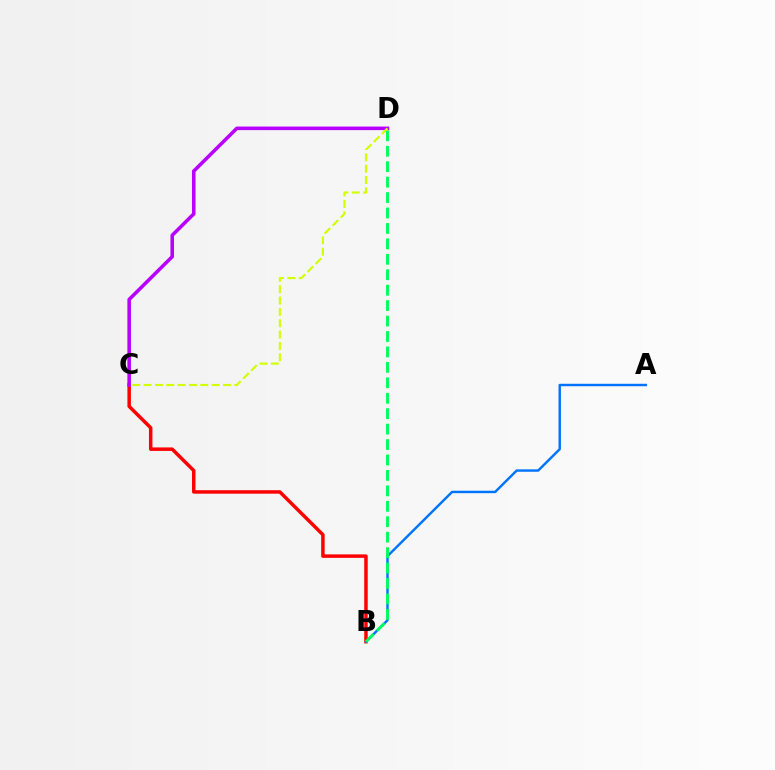{('B', 'C'): [{'color': '#ff0000', 'line_style': 'solid', 'thickness': 2.51}], ('C', 'D'): [{'color': '#b900ff', 'line_style': 'solid', 'thickness': 2.56}, {'color': '#d1ff00', 'line_style': 'dashed', 'thickness': 1.54}], ('A', 'B'): [{'color': '#0074ff', 'line_style': 'solid', 'thickness': 1.75}], ('B', 'D'): [{'color': '#00ff5c', 'line_style': 'dashed', 'thickness': 2.1}]}